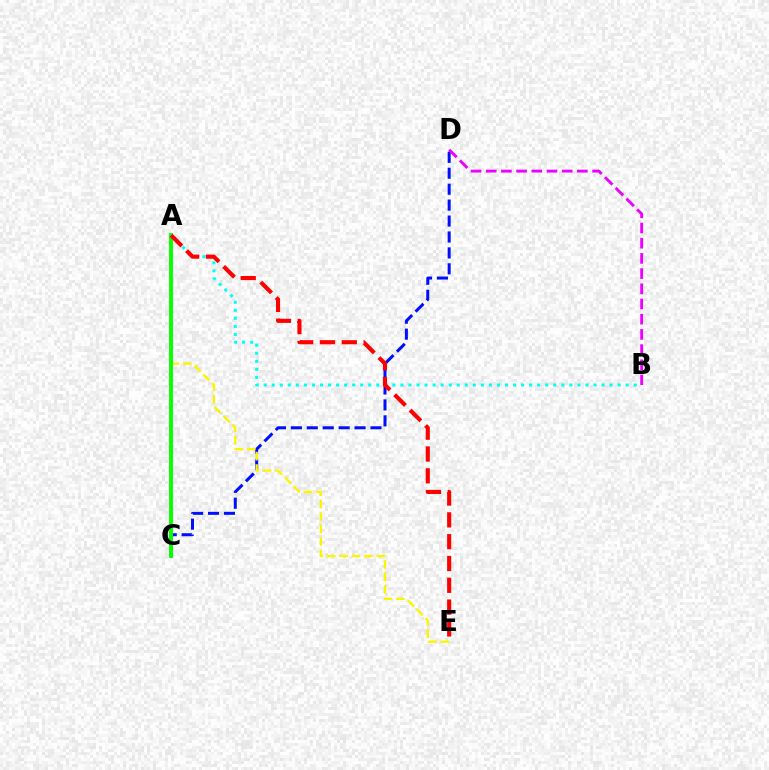{('C', 'D'): [{'color': '#0010ff', 'line_style': 'dashed', 'thickness': 2.16}], ('A', 'E'): [{'color': '#fcf500', 'line_style': 'dashed', 'thickness': 1.69}, {'color': '#ff0000', 'line_style': 'dashed', 'thickness': 2.96}], ('B', 'D'): [{'color': '#ee00ff', 'line_style': 'dashed', 'thickness': 2.06}], ('A', 'C'): [{'color': '#08ff00', 'line_style': 'solid', 'thickness': 2.82}], ('A', 'B'): [{'color': '#00fff6', 'line_style': 'dotted', 'thickness': 2.19}]}